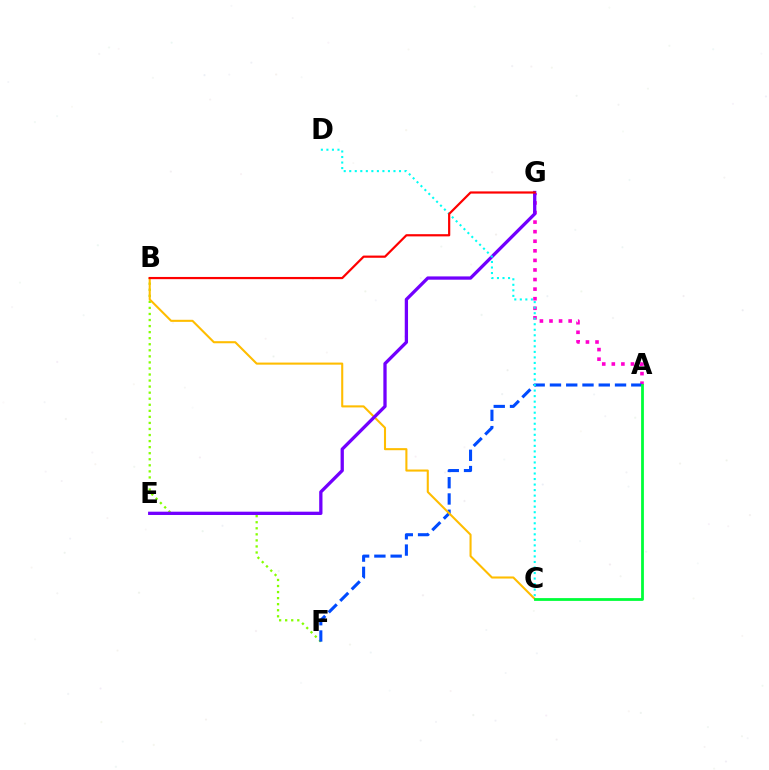{('B', 'F'): [{'color': '#84ff00', 'line_style': 'dotted', 'thickness': 1.64}], ('A', 'G'): [{'color': '#ff00cf', 'line_style': 'dotted', 'thickness': 2.6}], ('A', 'F'): [{'color': '#004bff', 'line_style': 'dashed', 'thickness': 2.21}], ('B', 'C'): [{'color': '#ffbd00', 'line_style': 'solid', 'thickness': 1.5}], ('E', 'G'): [{'color': '#7200ff', 'line_style': 'solid', 'thickness': 2.37}], ('C', 'D'): [{'color': '#00fff6', 'line_style': 'dotted', 'thickness': 1.5}], ('B', 'G'): [{'color': '#ff0000', 'line_style': 'solid', 'thickness': 1.59}], ('A', 'C'): [{'color': '#00ff39', 'line_style': 'solid', 'thickness': 2.01}]}